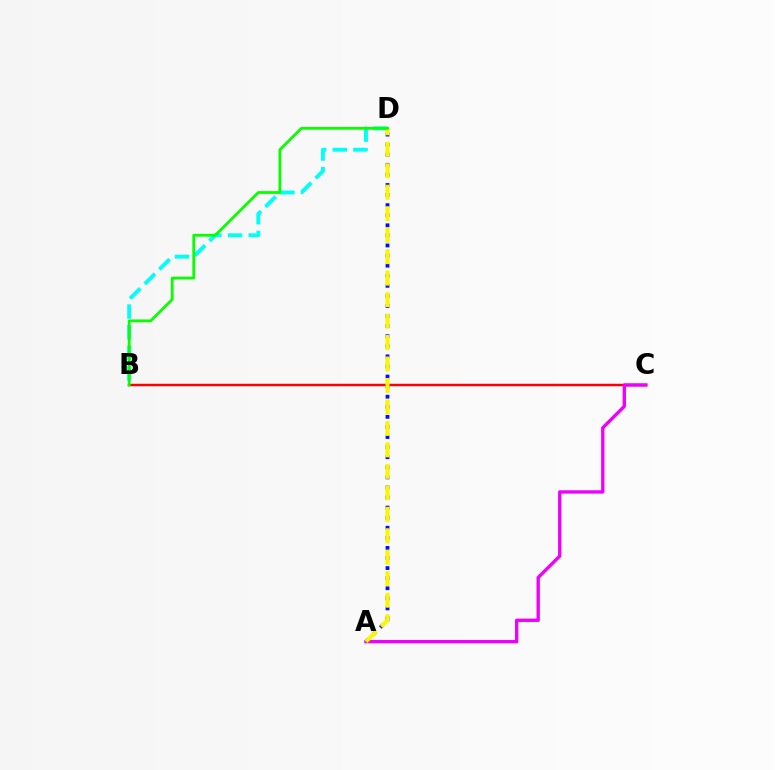{('B', 'C'): [{'color': '#ff0000', 'line_style': 'solid', 'thickness': 1.76}], ('B', 'D'): [{'color': '#00fff6', 'line_style': 'dashed', 'thickness': 2.8}, {'color': '#08ff00', 'line_style': 'solid', 'thickness': 2.0}], ('A', 'C'): [{'color': '#ee00ff', 'line_style': 'solid', 'thickness': 2.41}], ('A', 'D'): [{'color': '#0010ff', 'line_style': 'dotted', 'thickness': 2.74}, {'color': '#fcf500', 'line_style': 'dashed', 'thickness': 2.92}]}